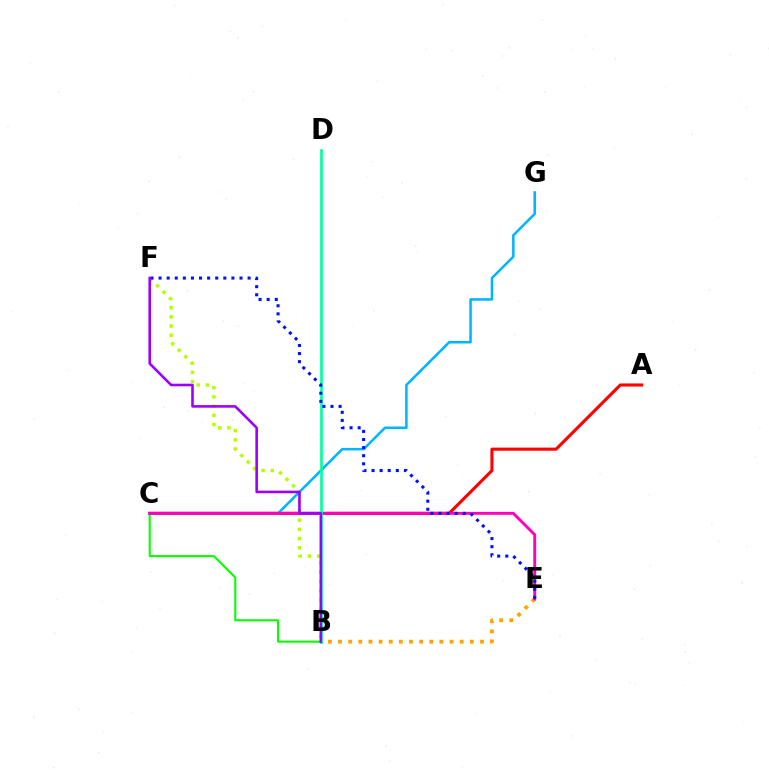{('A', 'C'): [{'color': '#ff0000', 'line_style': 'solid', 'thickness': 2.23}], ('B', 'E'): [{'color': '#ffa500', 'line_style': 'dotted', 'thickness': 2.75}], ('B', 'F'): [{'color': '#b3ff00', 'line_style': 'dotted', 'thickness': 2.5}, {'color': '#9b00ff', 'line_style': 'solid', 'thickness': 1.87}], ('B', 'C'): [{'color': '#08ff00', 'line_style': 'solid', 'thickness': 1.51}], ('C', 'G'): [{'color': '#00b5ff', 'line_style': 'solid', 'thickness': 1.82}], ('C', 'E'): [{'color': '#ff00bd', 'line_style': 'solid', 'thickness': 2.08}], ('B', 'D'): [{'color': '#00ff9d', 'line_style': 'solid', 'thickness': 1.92}], ('E', 'F'): [{'color': '#0010ff', 'line_style': 'dotted', 'thickness': 2.2}]}